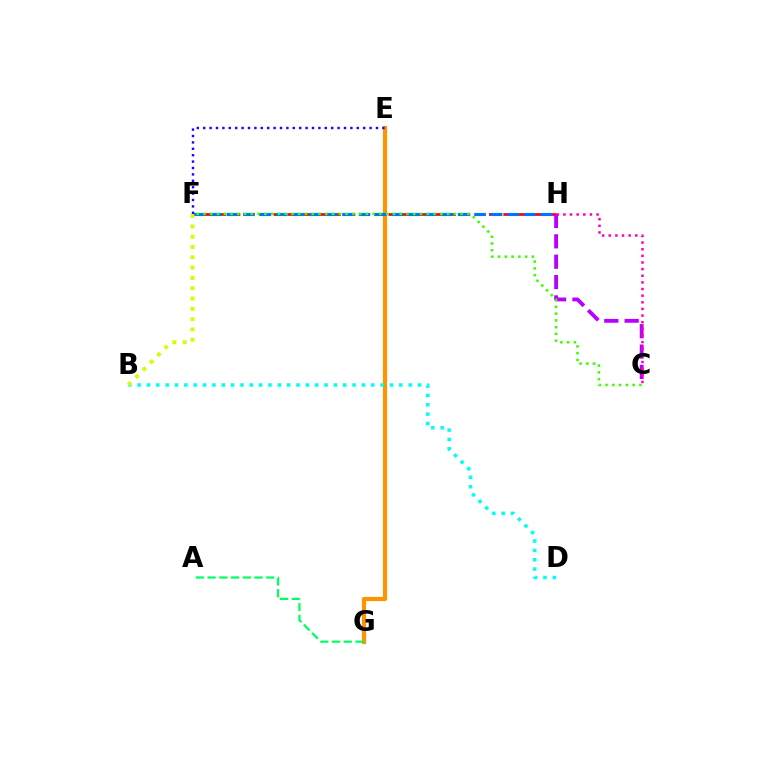{('E', 'G'): [{'color': '#ff9400', 'line_style': 'solid', 'thickness': 3.0}], ('B', 'D'): [{'color': '#00fff6', 'line_style': 'dotted', 'thickness': 2.54}], ('F', 'H'): [{'color': '#ff0000', 'line_style': 'dashed', 'thickness': 1.95}, {'color': '#0074ff', 'line_style': 'dashed', 'thickness': 2.24}], ('A', 'G'): [{'color': '#00ff5c', 'line_style': 'dashed', 'thickness': 1.59}], ('C', 'H'): [{'color': '#b900ff', 'line_style': 'dashed', 'thickness': 2.77}, {'color': '#ff00ac', 'line_style': 'dotted', 'thickness': 1.8}], ('E', 'F'): [{'color': '#2500ff', 'line_style': 'dotted', 'thickness': 1.74}], ('B', 'F'): [{'color': '#d1ff00', 'line_style': 'dotted', 'thickness': 2.8}], ('C', 'F'): [{'color': '#3dff00', 'line_style': 'dotted', 'thickness': 1.84}]}